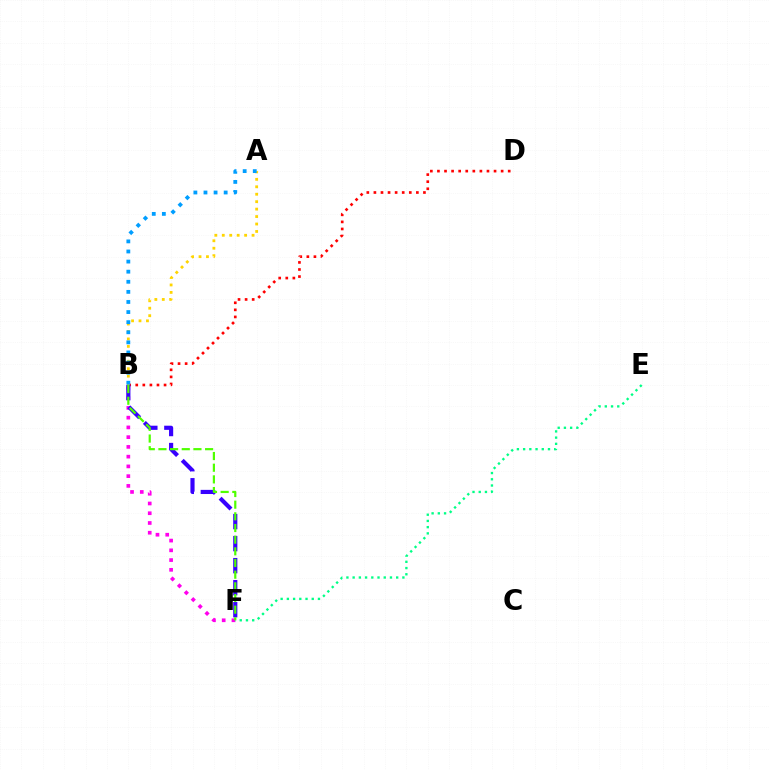{('B', 'F'): [{'color': '#ff00ed', 'line_style': 'dotted', 'thickness': 2.65}, {'color': '#3700ff', 'line_style': 'dashed', 'thickness': 2.99}, {'color': '#4fff00', 'line_style': 'dashed', 'thickness': 1.58}], ('B', 'D'): [{'color': '#ff0000', 'line_style': 'dotted', 'thickness': 1.92}], ('E', 'F'): [{'color': '#00ff86', 'line_style': 'dotted', 'thickness': 1.69}], ('A', 'B'): [{'color': '#ffd500', 'line_style': 'dotted', 'thickness': 2.02}, {'color': '#009eff', 'line_style': 'dotted', 'thickness': 2.74}]}